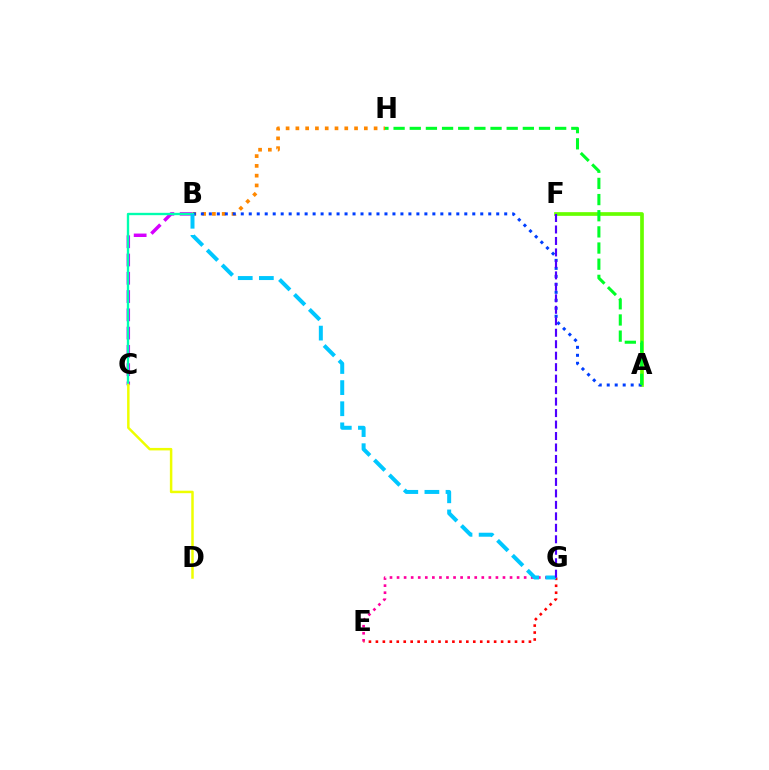{('B', 'C'): [{'color': '#d600ff', 'line_style': 'dashed', 'thickness': 2.48}, {'color': '#00ffaf', 'line_style': 'solid', 'thickness': 1.69}], ('A', 'F'): [{'color': '#66ff00', 'line_style': 'solid', 'thickness': 2.66}], ('E', 'G'): [{'color': '#ff00a0', 'line_style': 'dotted', 'thickness': 1.92}, {'color': '#ff0000', 'line_style': 'dotted', 'thickness': 1.89}], ('B', 'H'): [{'color': '#ff8800', 'line_style': 'dotted', 'thickness': 2.66}], ('A', 'B'): [{'color': '#003fff', 'line_style': 'dotted', 'thickness': 2.17}], ('A', 'H'): [{'color': '#00ff27', 'line_style': 'dashed', 'thickness': 2.19}], ('C', 'D'): [{'color': '#eeff00', 'line_style': 'solid', 'thickness': 1.79}], ('B', 'G'): [{'color': '#00c7ff', 'line_style': 'dashed', 'thickness': 2.87}], ('F', 'G'): [{'color': '#4f00ff', 'line_style': 'dashed', 'thickness': 1.56}]}